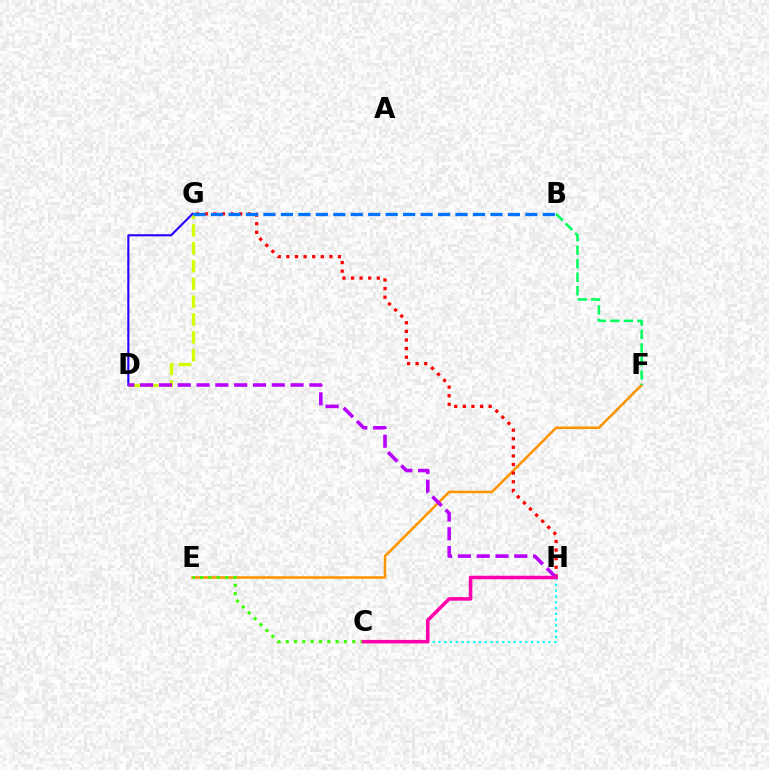{('D', 'G'): [{'color': '#d1ff00', 'line_style': 'dashed', 'thickness': 2.42}, {'color': '#2500ff', 'line_style': 'solid', 'thickness': 1.51}], ('E', 'F'): [{'color': '#ff9400', 'line_style': 'solid', 'thickness': 1.83}], ('C', 'E'): [{'color': '#3dff00', 'line_style': 'dotted', 'thickness': 2.26}], ('G', 'H'): [{'color': '#ff0000', 'line_style': 'dotted', 'thickness': 2.34}], ('B', 'G'): [{'color': '#0074ff', 'line_style': 'dashed', 'thickness': 2.37}], ('D', 'H'): [{'color': '#b900ff', 'line_style': 'dashed', 'thickness': 2.55}], ('C', 'H'): [{'color': '#00fff6', 'line_style': 'dotted', 'thickness': 1.57}, {'color': '#ff00ac', 'line_style': 'solid', 'thickness': 2.55}], ('B', 'F'): [{'color': '#00ff5c', 'line_style': 'dashed', 'thickness': 1.83}]}